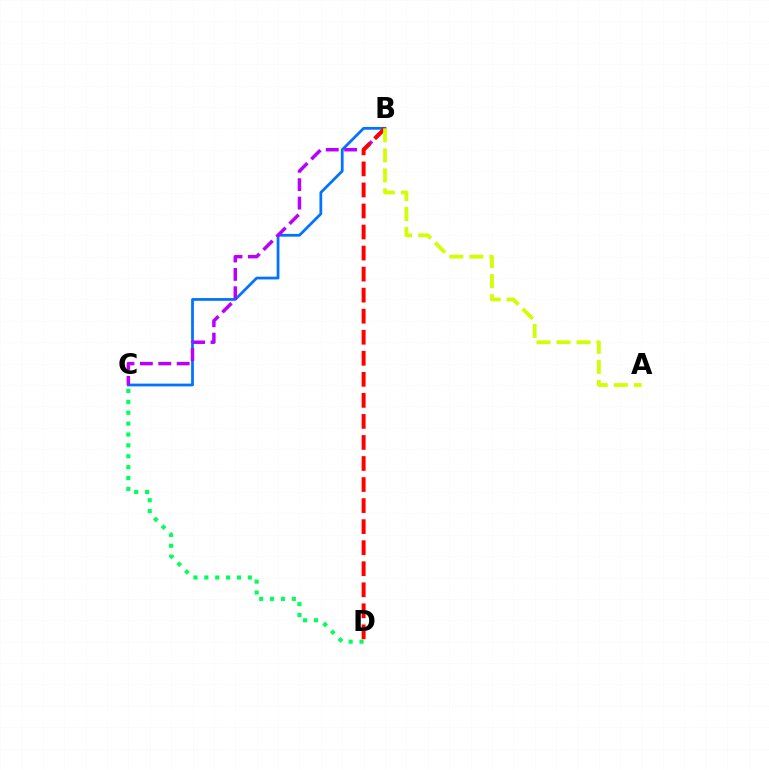{('B', 'C'): [{'color': '#0074ff', 'line_style': 'solid', 'thickness': 1.99}, {'color': '#b900ff', 'line_style': 'dashed', 'thickness': 2.5}], ('C', 'D'): [{'color': '#00ff5c', 'line_style': 'dotted', 'thickness': 2.96}], ('B', 'D'): [{'color': '#ff0000', 'line_style': 'dashed', 'thickness': 2.86}], ('A', 'B'): [{'color': '#d1ff00', 'line_style': 'dashed', 'thickness': 2.72}]}